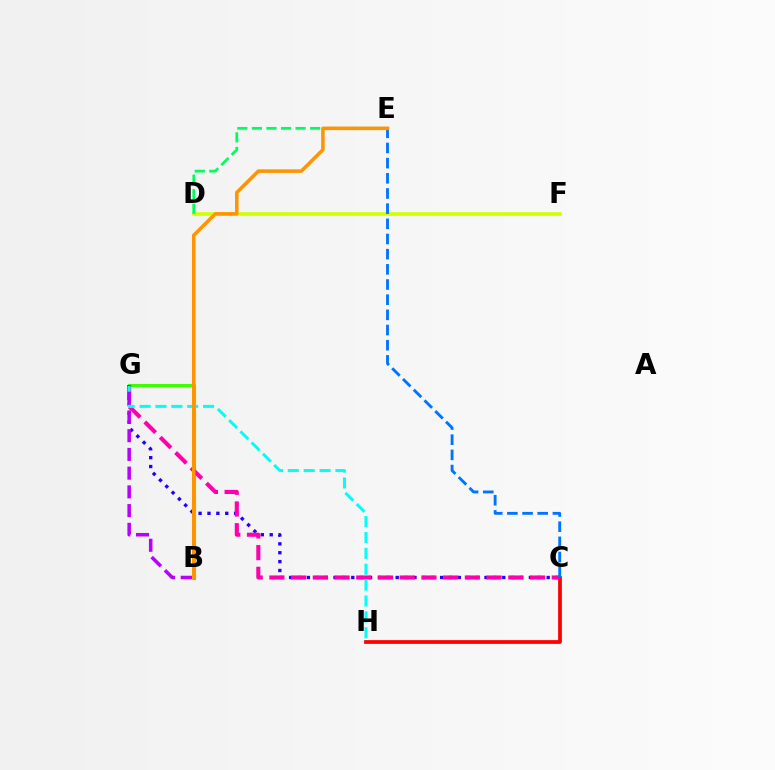{('C', 'H'): [{'color': '#ff0000', 'line_style': 'solid', 'thickness': 2.69}], ('B', 'G'): [{'color': '#3dff00', 'line_style': 'solid', 'thickness': 2.26}, {'color': '#b900ff', 'line_style': 'dashed', 'thickness': 2.54}], ('D', 'F'): [{'color': '#d1ff00', 'line_style': 'solid', 'thickness': 2.59}], ('C', 'G'): [{'color': '#2500ff', 'line_style': 'dotted', 'thickness': 2.41}, {'color': '#ff00ac', 'line_style': 'dashed', 'thickness': 2.95}], ('G', 'H'): [{'color': '#00fff6', 'line_style': 'dashed', 'thickness': 2.16}], ('C', 'E'): [{'color': '#0074ff', 'line_style': 'dashed', 'thickness': 2.06}], ('D', 'E'): [{'color': '#00ff5c', 'line_style': 'dashed', 'thickness': 1.98}], ('B', 'E'): [{'color': '#ff9400', 'line_style': 'solid', 'thickness': 2.54}]}